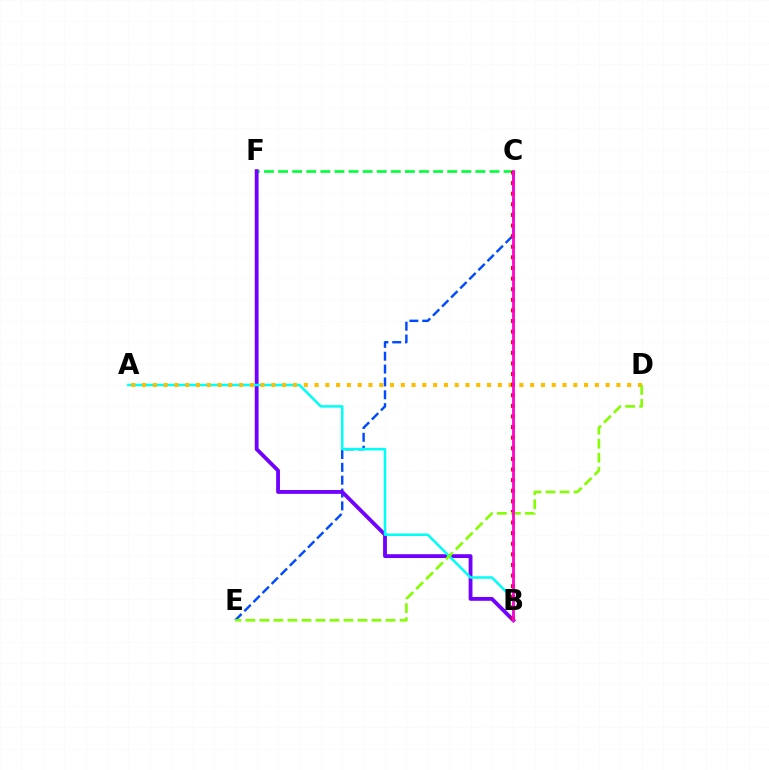{('C', 'F'): [{'color': '#00ff39', 'line_style': 'dashed', 'thickness': 1.91}], ('C', 'E'): [{'color': '#004bff', 'line_style': 'dashed', 'thickness': 1.75}], ('B', 'F'): [{'color': '#7200ff', 'line_style': 'solid', 'thickness': 2.75}], ('A', 'B'): [{'color': '#00fff6', 'line_style': 'solid', 'thickness': 1.81}], ('A', 'D'): [{'color': '#ffbd00', 'line_style': 'dotted', 'thickness': 2.93}], ('B', 'C'): [{'color': '#ff0000', 'line_style': 'dotted', 'thickness': 2.88}, {'color': '#ff00cf', 'line_style': 'solid', 'thickness': 1.99}], ('D', 'E'): [{'color': '#84ff00', 'line_style': 'dashed', 'thickness': 1.9}]}